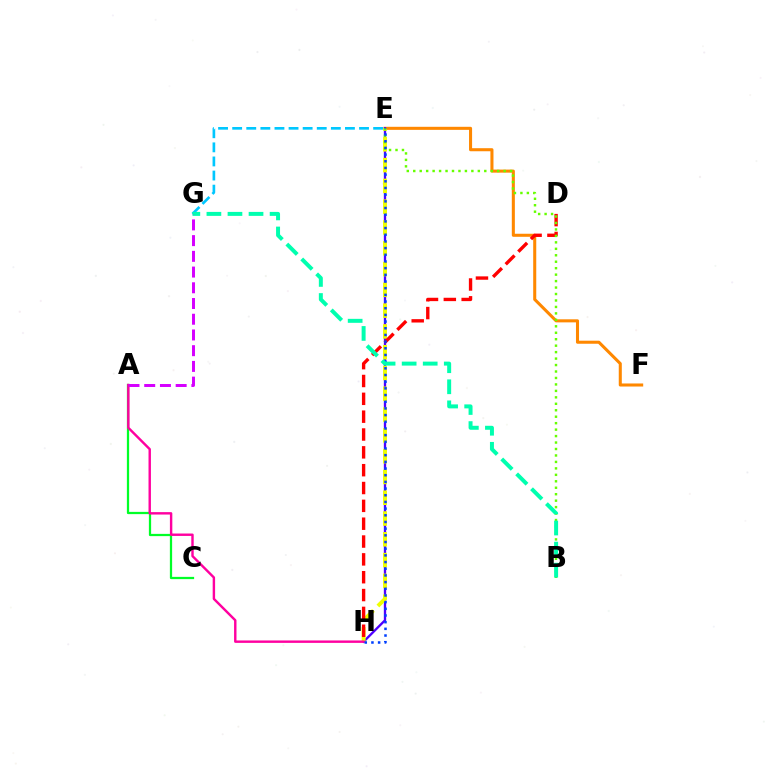{('E', 'F'): [{'color': '#ff8800', 'line_style': 'solid', 'thickness': 2.2}], ('E', 'H'): [{'color': '#4f00ff', 'line_style': 'solid', 'thickness': 1.68}, {'color': '#eeff00', 'line_style': 'dashed', 'thickness': 2.82}, {'color': '#003fff', 'line_style': 'dotted', 'thickness': 1.81}], ('A', 'C'): [{'color': '#00ff27', 'line_style': 'solid', 'thickness': 1.62}], ('D', 'H'): [{'color': '#ff0000', 'line_style': 'dashed', 'thickness': 2.42}], ('E', 'G'): [{'color': '#00c7ff', 'line_style': 'dashed', 'thickness': 1.91}], ('A', 'H'): [{'color': '#ff00a0', 'line_style': 'solid', 'thickness': 1.74}], ('B', 'E'): [{'color': '#66ff00', 'line_style': 'dotted', 'thickness': 1.75}], ('B', 'G'): [{'color': '#00ffaf', 'line_style': 'dashed', 'thickness': 2.86}], ('A', 'G'): [{'color': '#d600ff', 'line_style': 'dashed', 'thickness': 2.14}]}